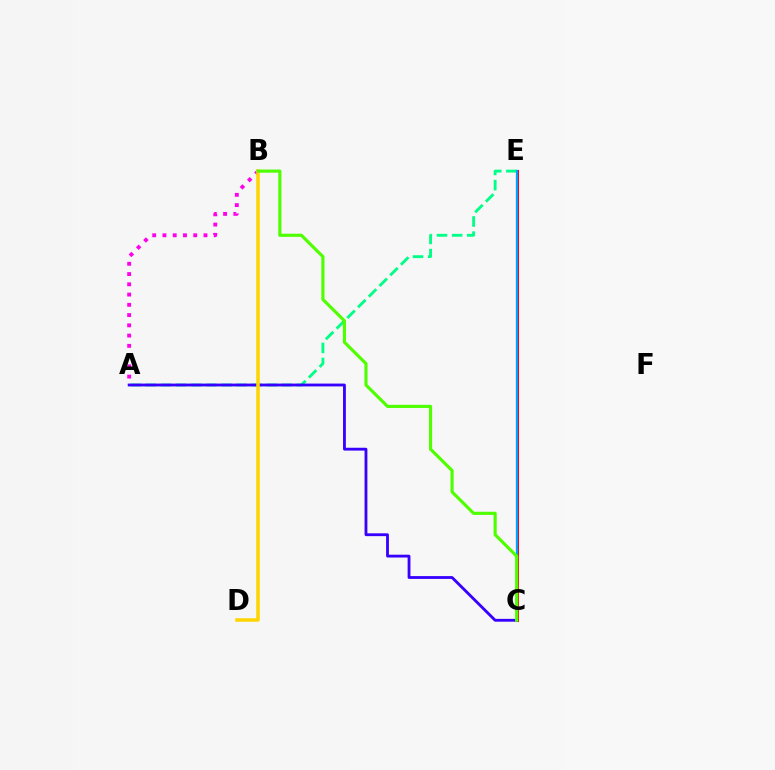{('A', 'E'): [{'color': '#00ff86', 'line_style': 'dashed', 'thickness': 2.05}], ('C', 'E'): [{'color': '#ff0000', 'line_style': 'solid', 'thickness': 2.2}, {'color': '#009eff', 'line_style': 'solid', 'thickness': 1.58}], ('A', 'C'): [{'color': '#3700ff', 'line_style': 'solid', 'thickness': 2.04}], ('A', 'B'): [{'color': '#ff00ed', 'line_style': 'dotted', 'thickness': 2.79}], ('B', 'D'): [{'color': '#ffd500', 'line_style': 'solid', 'thickness': 2.54}], ('B', 'C'): [{'color': '#4fff00', 'line_style': 'solid', 'thickness': 2.26}]}